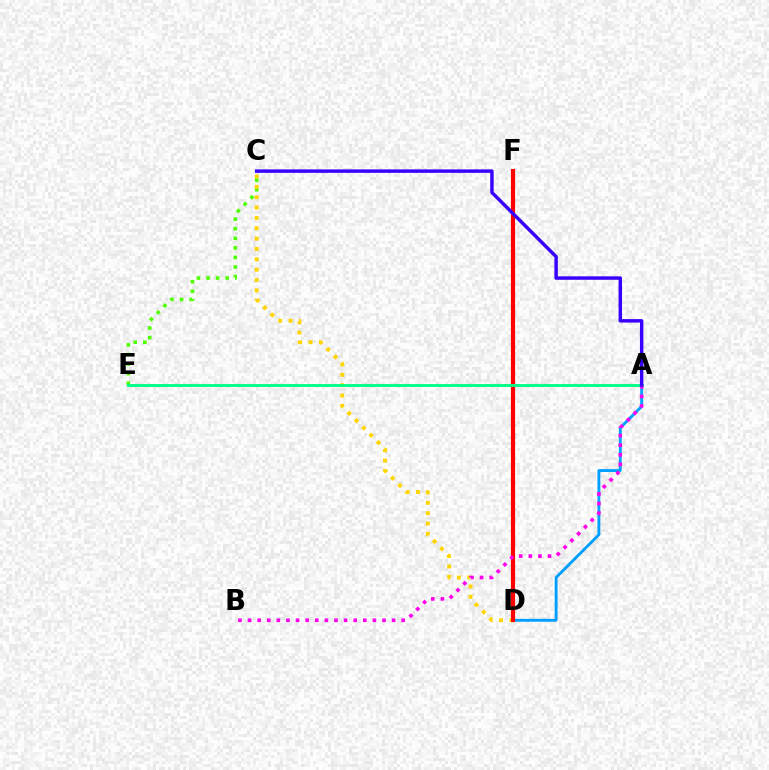{('C', 'E'): [{'color': '#4fff00', 'line_style': 'dotted', 'thickness': 2.6}], ('C', 'D'): [{'color': '#ffd500', 'line_style': 'dotted', 'thickness': 2.81}], ('A', 'D'): [{'color': '#009eff', 'line_style': 'solid', 'thickness': 2.06}], ('D', 'F'): [{'color': '#ff0000', 'line_style': 'solid', 'thickness': 2.99}], ('A', 'E'): [{'color': '#00ff86', 'line_style': 'solid', 'thickness': 2.06}], ('A', 'B'): [{'color': '#ff00ed', 'line_style': 'dotted', 'thickness': 2.61}], ('A', 'C'): [{'color': '#3700ff', 'line_style': 'solid', 'thickness': 2.48}]}